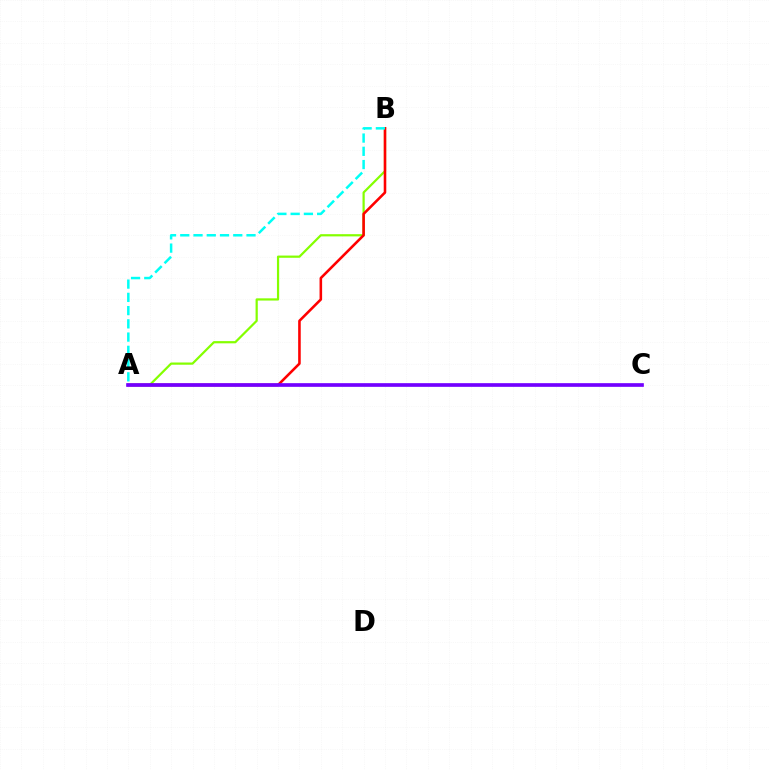{('A', 'B'): [{'color': '#84ff00', 'line_style': 'solid', 'thickness': 1.6}, {'color': '#ff0000', 'line_style': 'solid', 'thickness': 1.86}, {'color': '#00fff6', 'line_style': 'dashed', 'thickness': 1.8}], ('A', 'C'): [{'color': '#7200ff', 'line_style': 'solid', 'thickness': 2.64}]}